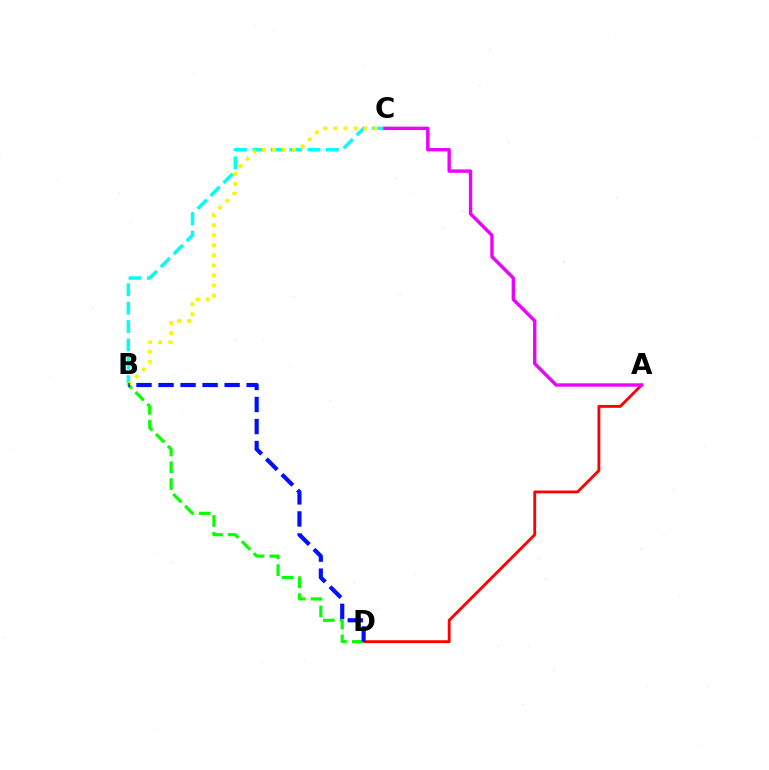{('B', 'C'): [{'color': '#00fff6', 'line_style': 'dashed', 'thickness': 2.5}, {'color': '#fcf500', 'line_style': 'dotted', 'thickness': 2.73}], ('A', 'D'): [{'color': '#ff0000', 'line_style': 'solid', 'thickness': 2.05}], ('A', 'C'): [{'color': '#ee00ff', 'line_style': 'solid', 'thickness': 2.43}], ('B', 'D'): [{'color': '#08ff00', 'line_style': 'dashed', 'thickness': 2.28}, {'color': '#0010ff', 'line_style': 'dashed', 'thickness': 2.99}]}